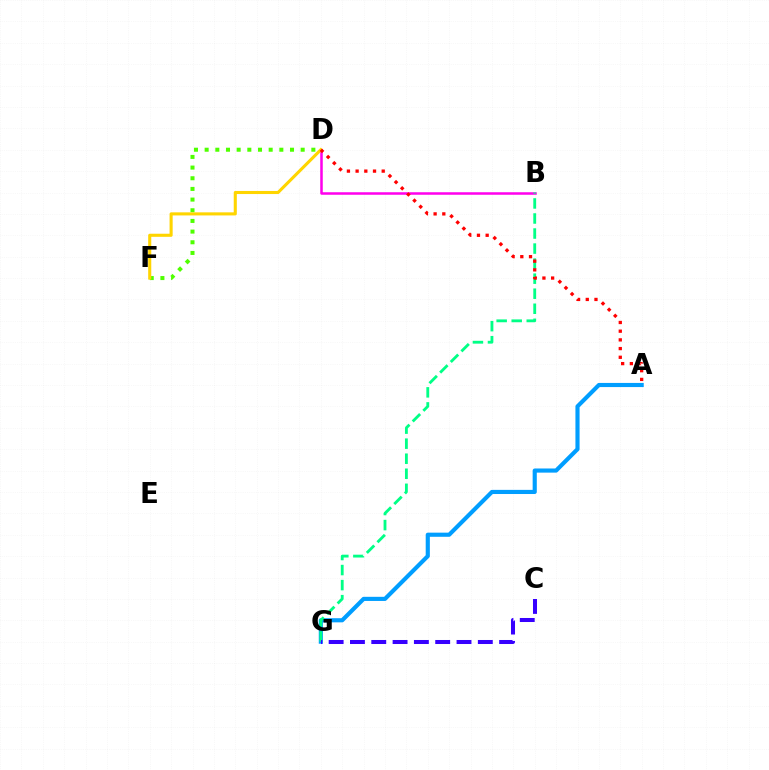{('A', 'G'): [{'color': '#009eff', 'line_style': 'solid', 'thickness': 2.98}], ('B', 'D'): [{'color': '#ff00ed', 'line_style': 'solid', 'thickness': 1.82}], ('B', 'G'): [{'color': '#00ff86', 'line_style': 'dashed', 'thickness': 2.04}], ('D', 'F'): [{'color': '#4fff00', 'line_style': 'dotted', 'thickness': 2.9}, {'color': '#ffd500', 'line_style': 'solid', 'thickness': 2.22}], ('C', 'G'): [{'color': '#3700ff', 'line_style': 'dashed', 'thickness': 2.9}], ('A', 'D'): [{'color': '#ff0000', 'line_style': 'dotted', 'thickness': 2.36}]}